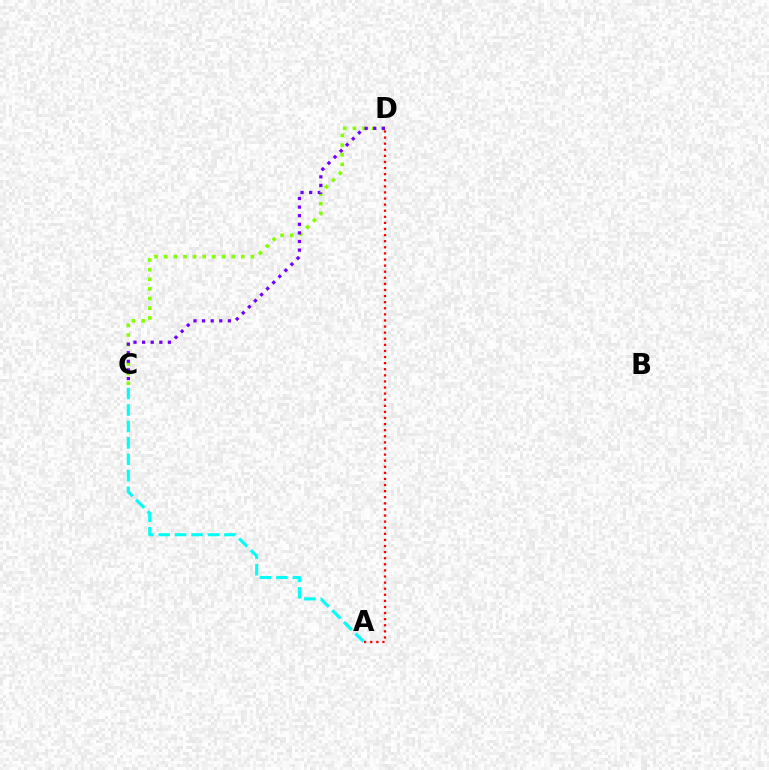{('A', 'C'): [{'color': '#00fff6', 'line_style': 'dashed', 'thickness': 2.23}], ('C', 'D'): [{'color': '#84ff00', 'line_style': 'dotted', 'thickness': 2.62}, {'color': '#7200ff', 'line_style': 'dotted', 'thickness': 2.34}], ('A', 'D'): [{'color': '#ff0000', 'line_style': 'dotted', 'thickness': 1.66}]}